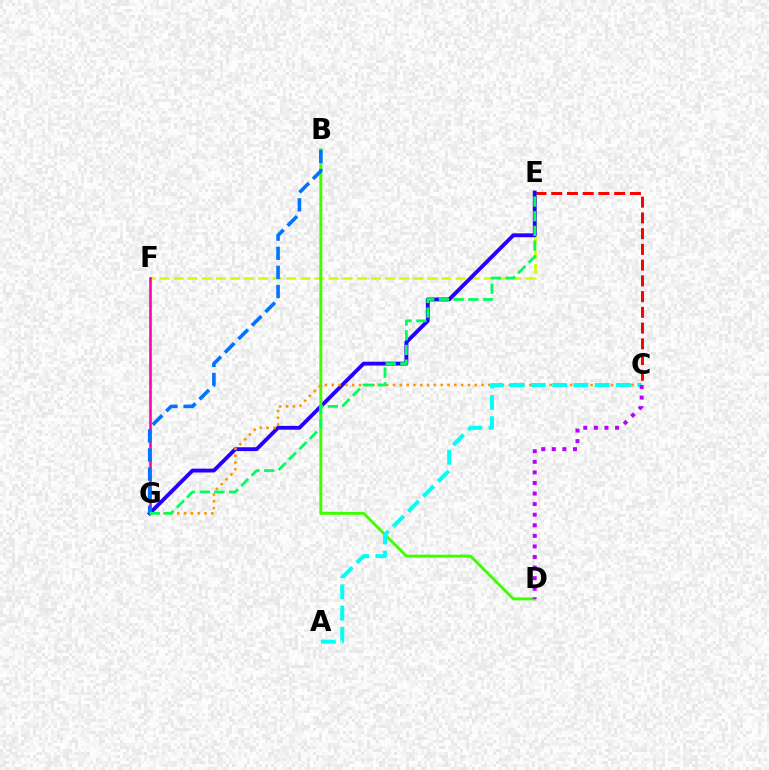{('C', 'E'): [{'color': '#ff0000', 'line_style': 'dashed', 'thickness': 2.14}], ('E', 'F'): [{'color': '#d1ff00', 'line_style': 'dashed', 'thickness': 1.91}], ('E', 'G'): [{'color': '#2500ff', 'line_style': 'solid', 'thickness': 2.77}, {'color': '#00ff5c', 'line_style': 'dashed', 'thickness': 1.99}], ('B', 'D'): [{'color': '#3dff00', 'line_style': 'solid', 'thickness': 2.1}], ('C', 'G'): [{'color': '#ff9400', 'line_style': 'dotted', 'thickness': 1.85}], ('A', 'C'): [{'color': '#00fff6', 'line_style': 'dashed', 'thickness': 2.89}], ('F', 'G'): [{'color': '#ff00ac', 'line_style': 'solid', 'thickness': 1.87}], ('C', 'D'): [{'color': '#b900ff', 'line_style': 'dotted', 'thickness': 2.87}], ('B', 'G'): [{'color': '#0074ff', 'line_style': 'dashed', 'thickness': 2.59}]}